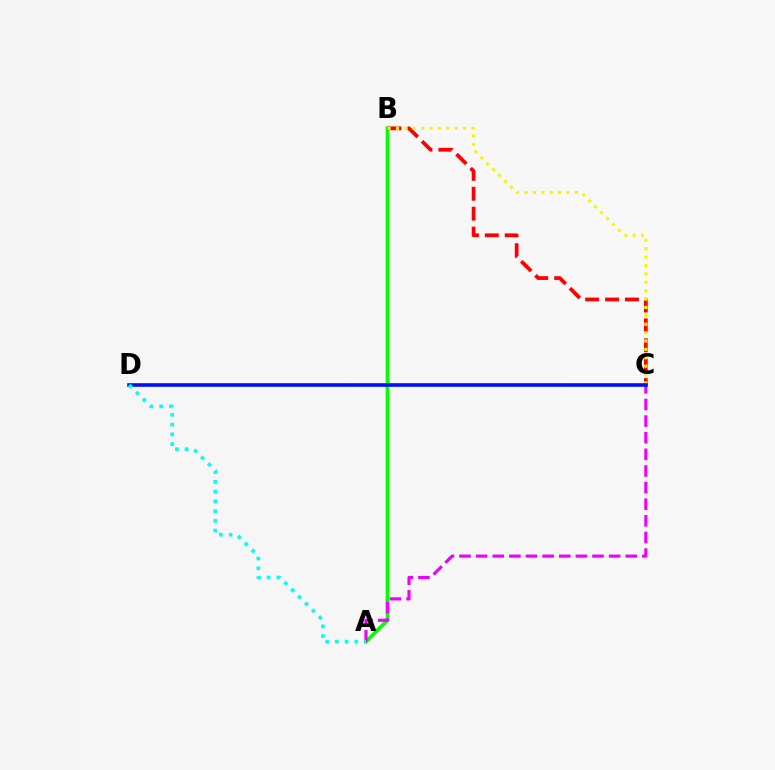{('A', 'B'): [{'color': '#08ff00', 'line_style': 'solid', 'thickness': 2.7}], ('B', 'C'): [{'color': '#ff0000', 'line_style': 'dashed', 'thickness': 2.7}, {'color': '#fcf500', 'line_style': 'dotted', 'thickness': 2.28}], ('A', 'C'): [{'color': '#ee00ff', 'line_style': 'dashed', 'thickness': 2.26}], ('C', 'D'): [{'color': '#0010ff', 'line_style': 'solid', 'thickness': 2.61}], ('A', 'D'): [{'color': '#00fff6', 'line_style': 'dotted', 'thickness': 2.65}]}